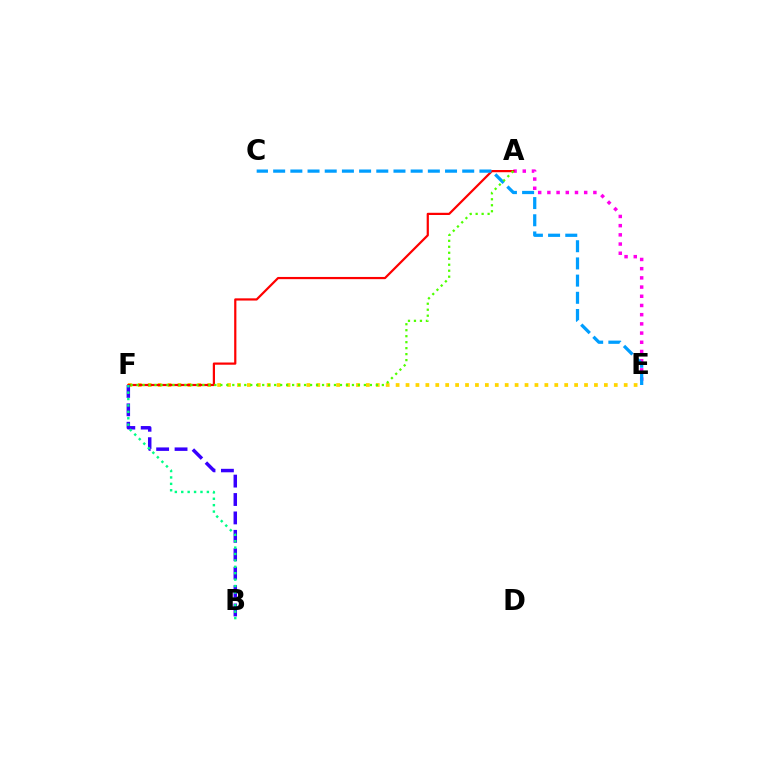{('E', 'F'): [{'color': '#ffd500', 'line_style': 'dotted', 'thickness': 2.69}], ('A', 'E'): [{'color': '#ff00ed', 'line_style': 'dotted', 'thickness': 2.5}], ('A', 'F'): [{'color': '#ff0000', 'line_style': 'solid', 'thickness': 1.59}, {'color': '#4fff00', 'line_style': 'dotted', 'thickness': 1.63}], ('B', 'F'): [{'color': '#3700ff', 'line_style': 'dashed', 'thickness': 2.5}, {'color': '#00ff86', 'line_style': 'dotted', 'thickness': 1.74}], ('C', 'E'): [{'color': '#009eff', 'line_style': 'dashed', 'thickness': 2.33}]}